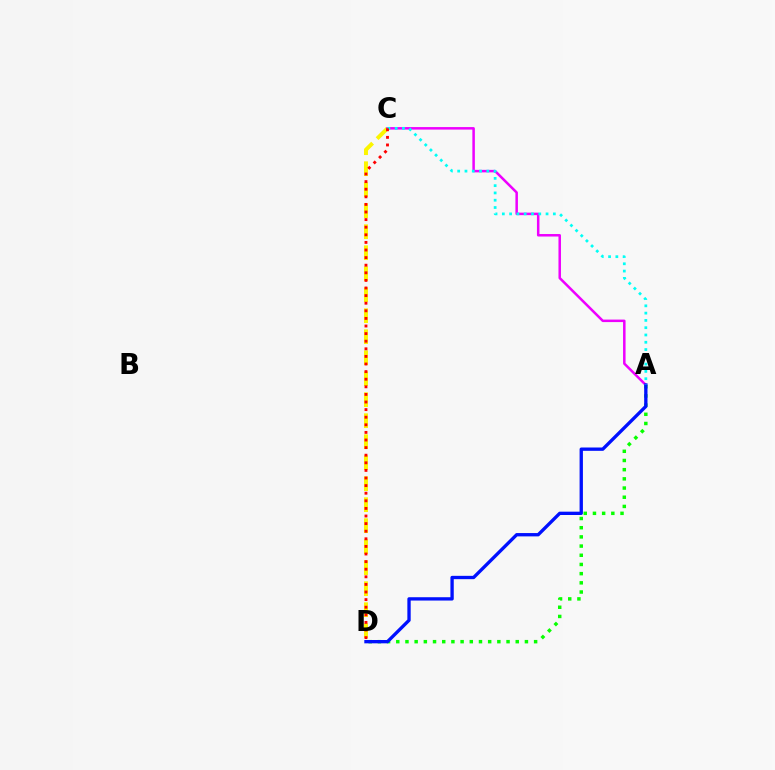{('C', 'D'): [{'color': '#fcf500', 'line_style': 'dashed', 'thickness': 2.85}, {'color': '#ff0000', 'line_style': 'dotted', 'thickness': 2.06}], ('A', 'C'): [{'color': '#ee00ff', 'line_style': 'solid', 'thickness': 1.81}, {'color': '#00fff6', 'line_style': 'dotted', 'thickness': 1.98}], ('A', 'D'): [{'color': '#08ff00', 'line_style': 'dotted', 'thickness': 2.5}, {'color': '#0010ff', 'line_style': 'solid', 'thickness': 2.4}]}